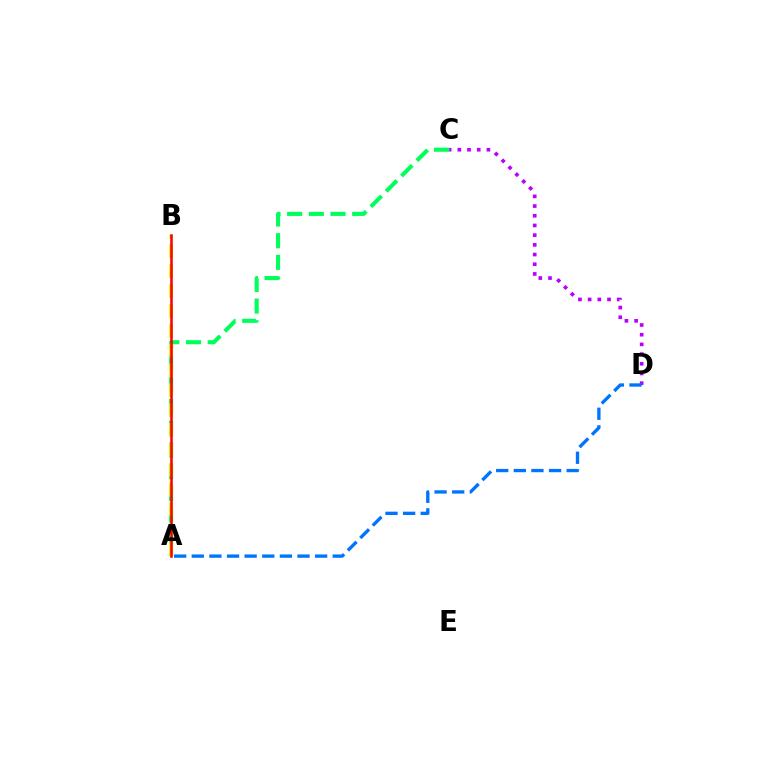{('C', 'D'): [{'color': '#b900ff', 'line_style': 'dotted', 'thickness': 2.63}], ('A', 'C'): [{'color': '#00ff5c', 'line_style': 'dashed', 'thickness': 2.95}], ('A', 'B'): [{'color': '#d1ff00', 'line_style': 'dashed', 'thickness': 2.7}, {'color': '#ff0000', 'line_style': 'solid', 'thickness': 1.84}], ('A', 'D'): [{'color': '#0074ff', 'line_style': 'dashed', 'thickness': 2.39}]}